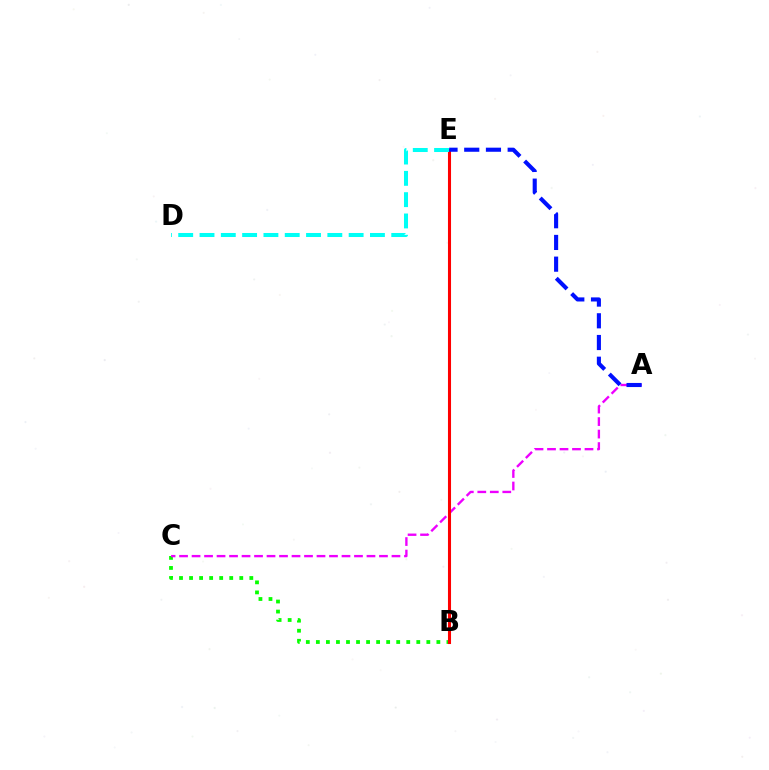{('B', 'E'): [{'color': '#fcf500', 'line_style': 'solid', 'thickness': 2.1}, {'color': '#ff0000', 'line_style': 'solid', 'thickness': 2.21}], ('B', 'C'): [{'color': '#08ff00', 'line_style': 'dotted', 'thickness': 2.73}], ('A', 'C'): [{'color': '#ee00ff', 'line_style': 'dashed', 'thickness': 1.7}], ('D', 'E'): [{'color': '#00fff6', 'line_style': 'dashed', 'thickness': 2.89}], ('A', 'E'): [{'color': '#0010ff', 'line_style': 'dashed', 'thickness': 2.95}]}